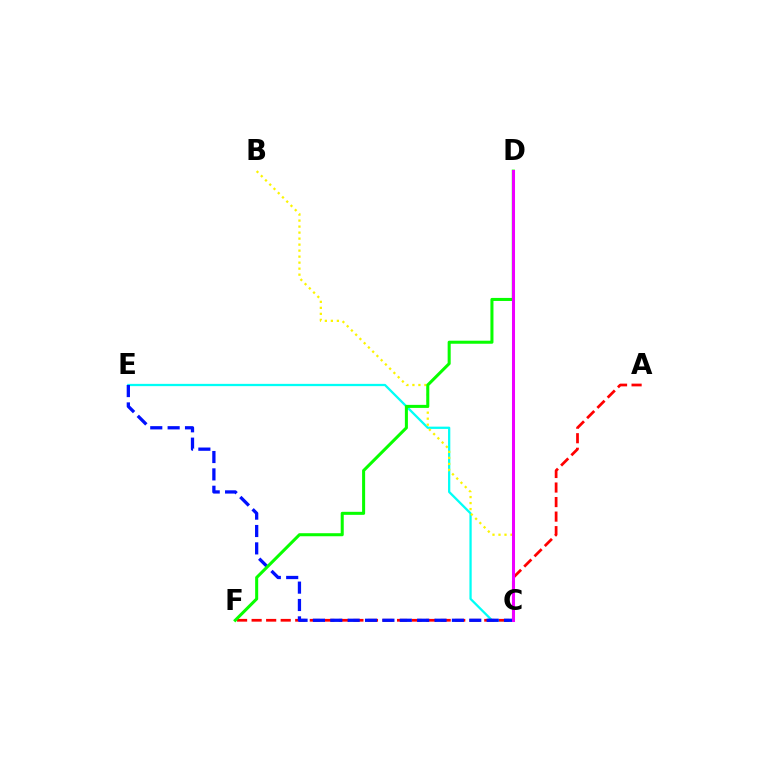{('C', 'E'): [{'color': '#00fff6', 'line_style': 'solid', 'thickness': 1.64}, {'color': '#0010ff', 'line_style': 'dashed', 'thickness': 2.36}], ('A', 'F'): [{'color': '#ff0000', 'line_style': 'dashed', 'thickness': 1.98}], ('B', 'C'): [{'color': '#fcf500', 'line_style': 'dotted', 'thickness': 1.63}], ('D', 'F'): [{'color': '#08ff00', 'line_style': 'solid', 'thickness': 2.19}], ('C', 'D'): [{'color': '#ee00ff', 'line_style': 'solid', 'thickness': 2.19}]}